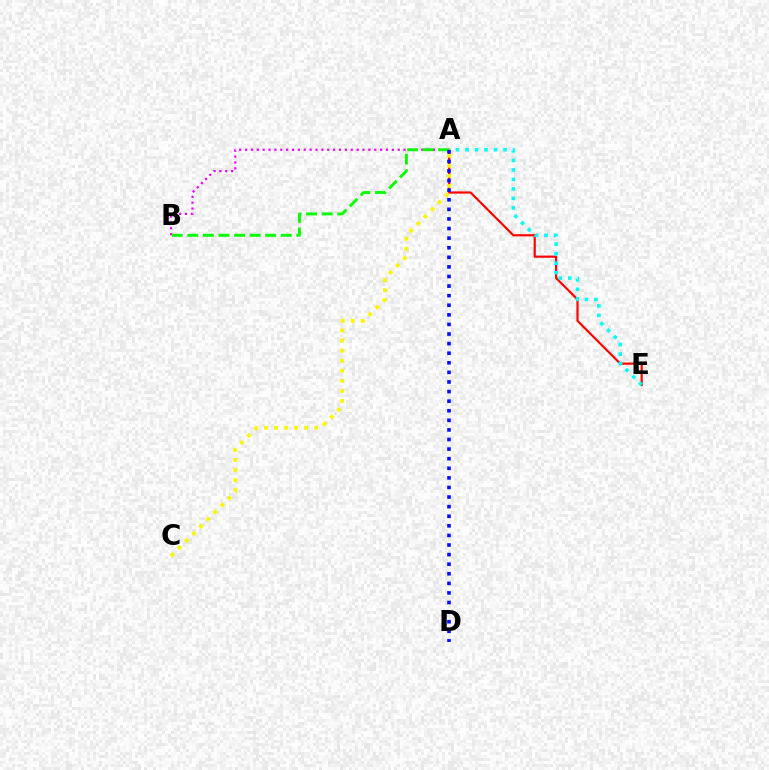{('A', 'E'): [{'color': '#ff0000', 'line_style': 'solid', 'thickness': 1.57}, {'color': '#00fff6', 'line_style': 'dotted', 'thickness': 2.58}], ('A', 'B'): [{'color': '#ee00ff', 'line_style': 'dotted', 'thickness': 1.6}, {'color': '#08ff00', 'line_style': 'dashed', 'thickness': 2.12}], ('A', 'C'): [{'color': '#fcf500', 'line_style': 'dotted', 'thickness': 2.74}], ('A', 'D'): [{'color': '#0010ff', 'line_style': 'dotted', 'thickness': 2.61}]}